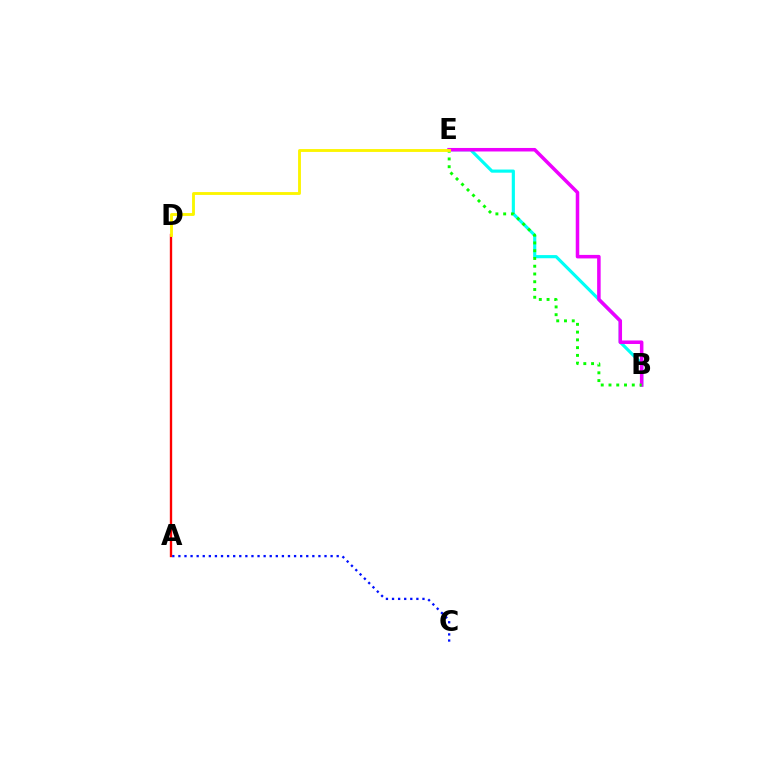{('A', 'D'): [{'color': '#ff0000', 'line_style': 'solid', 'thickness': 1.69}], ('B', 'E'): [{'color': '#00fff6', 'line_style': 'solid', 'thickness': 2.27}, {'color': '#ee00ff', 'line_style': 'solid', 'thickness': 2.54}, {'color': '#08ff00', 'line_style': 'dotted', 'thickness': 2.11}], ('D', 'E'): [{'color': '#fcf500', 'line_style': 'solid', 'thickness': 2.06}], ('A', 'C'): [{'color': '#0010ff', 'line_style': 'dotted', 'thickness': 1.65}]}